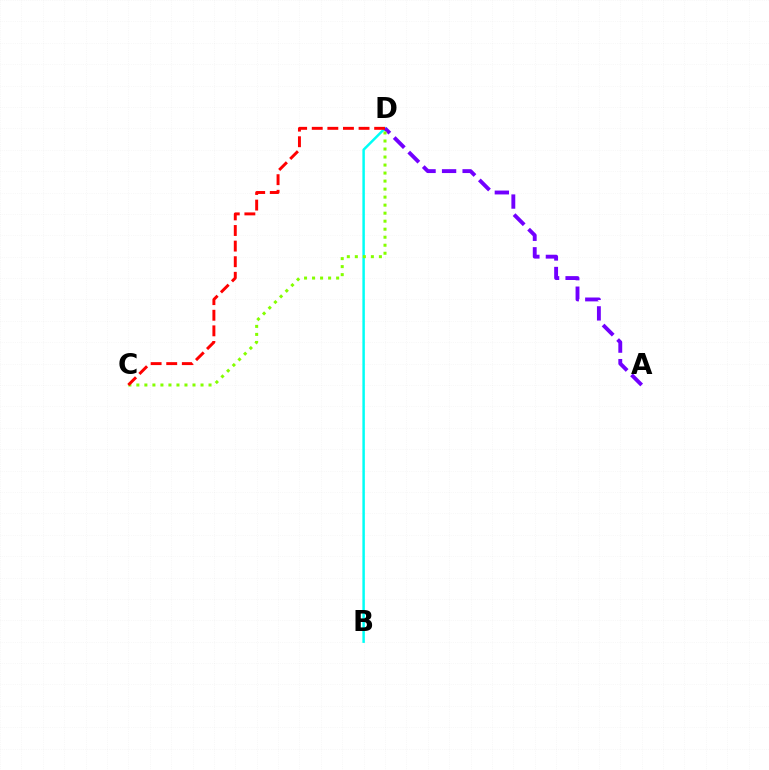{('B', 'D'): [{'color': '#00fff6', 'line_style': 'solid', 'thickness': 1.79}], ('A', 'D'): [{'color': '#7200ff', 'line_style': 'dashed', 'thickness': 2.79}], ('C', 'D'): [{'color': '#84ff00', 'line_style': 'dotted', 'thickness': 2.18}, {'color': '#ff0000', 'line_style': 'dashed', 'thickness': 2.12}]}